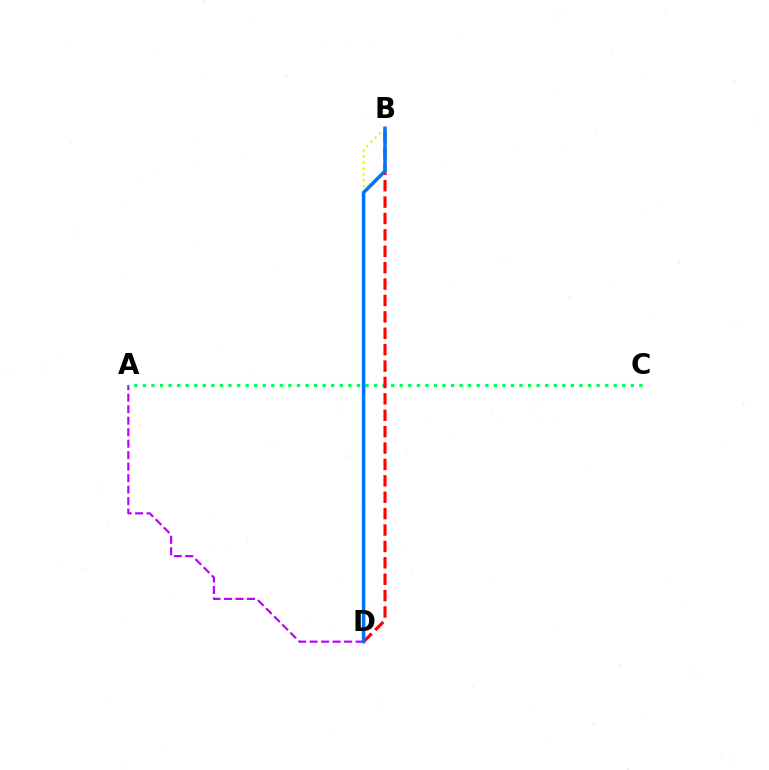{('A', 'D'): [{'color': '#b900ff', 'line_style': 'dashed', 'thickness': 1.56}], ('A', 'C'): [{'color': '#00ff5c', 'line_style': 'dotted', 'thickness': 2.33}], ('B', 'D'): [{'color': '#ff0000', 'line_style': 'dashed', 'thickness': 2.23}, {'color': '#d1ff00', 'line_style': 'dotted', 'thickness': 1.62}, {'color': '#0074ff', 'line_style': 'solid', 'thickness': 2.53}]}